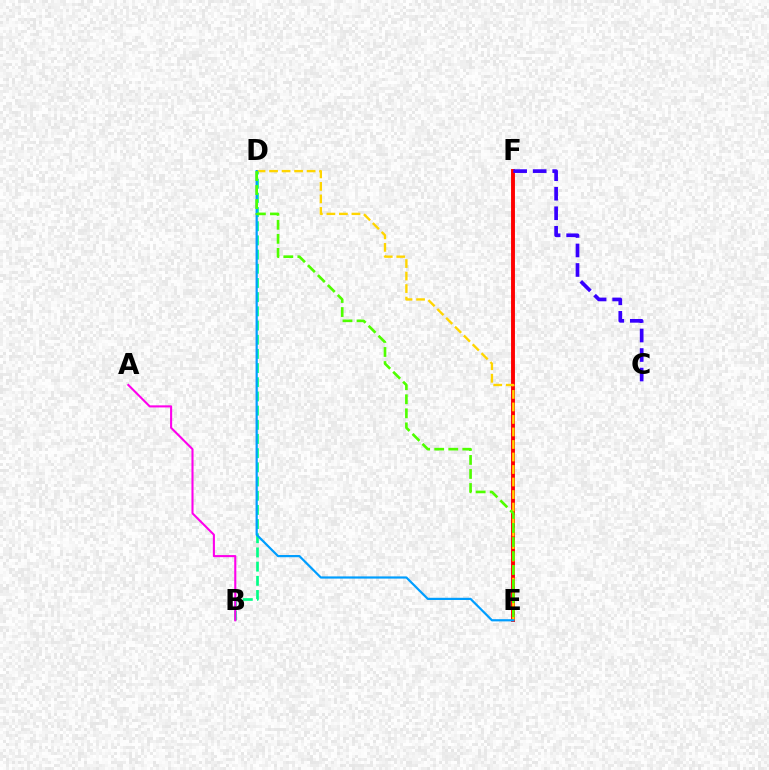{('E', 'F'): [{'color': '#ff0000', 'line_style': 'solid', 'thickness': 2.81}], ('D', 'E'): [{'color': '#ffd500', 'line_style': 'dashed', 'thickness': 1.7}, {'color': '#009eff', 'line_style': 'solid', 'thickness': 1.59}, {'color': '#4fff00', 'line_style': 'dashed', 'thickness': 1.91}], ('C', 'F'): [{'color': '#3700ff', 'line_style': 'dashed', 'thickness': 2.65}], ('B', 'D'): [{'color': '#00ff86', 'line_style': 'dashed', 'thickness': 1.93}], ('A', 'B'): [{'color': '#ff00ed', 'line_style': 'solid', 'thickness': 1.5}]}